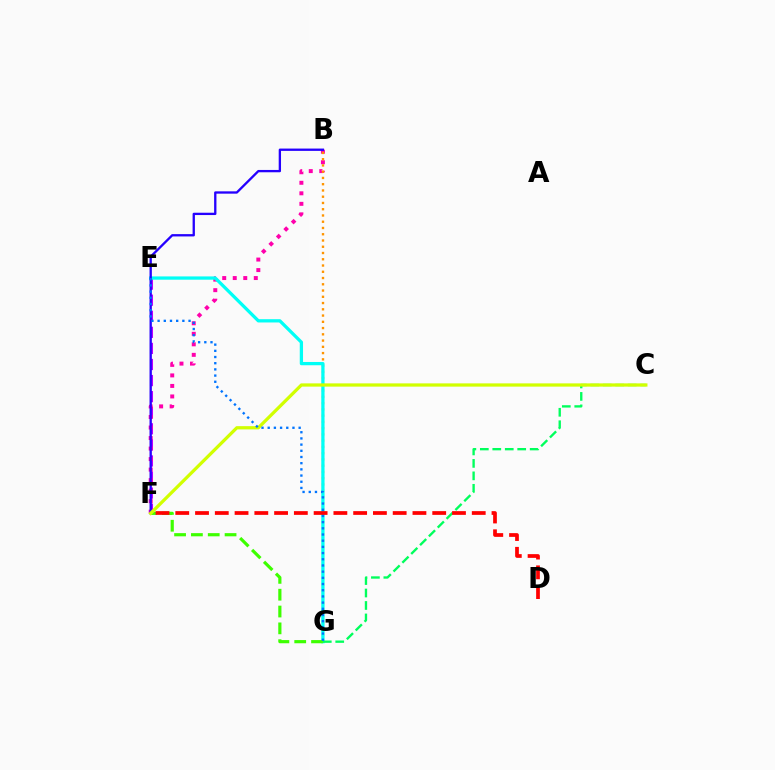{('E', 'F'): [{'color': '#b900ff', 'line_style': 'dashed', 'thickness': 2.18}], ('B', 'F'): [{'color': '#ff00ac', 'line_style': 'dotted', 'thickness': 2.86}, {'color': '#2500ff', 'line_style': 'solid', 'thickness': 1.67}], ('B', 'G'): [{'color': '#ff9400', 'line_style': 'dotted', 'thickness': 1.7}], ('E', 'G'): [{'color': '#00fff6', 'line_style': 'solid', 'thickness': 2.36}, {'color': '#0074ff', 'line_style': 'dotted', 'thickness': 1.68}], ('C', 'G'): [{'color': '#00ff5c', 'line_style': 'dashed', 'thickness': 1.69}], ('F', 'G'): [{'color': '#3dff00', 'line_style': 'dashed', 'thickness': 2.29}], ('C', 'F'): [{'color': '#d1ff00', 'line_style': 'solid', 'thickness': 2.34}], ('D', 'F'): [{'color': '#ff0000', 'line_style': 'dashed', 'thickness': 2.69}]}